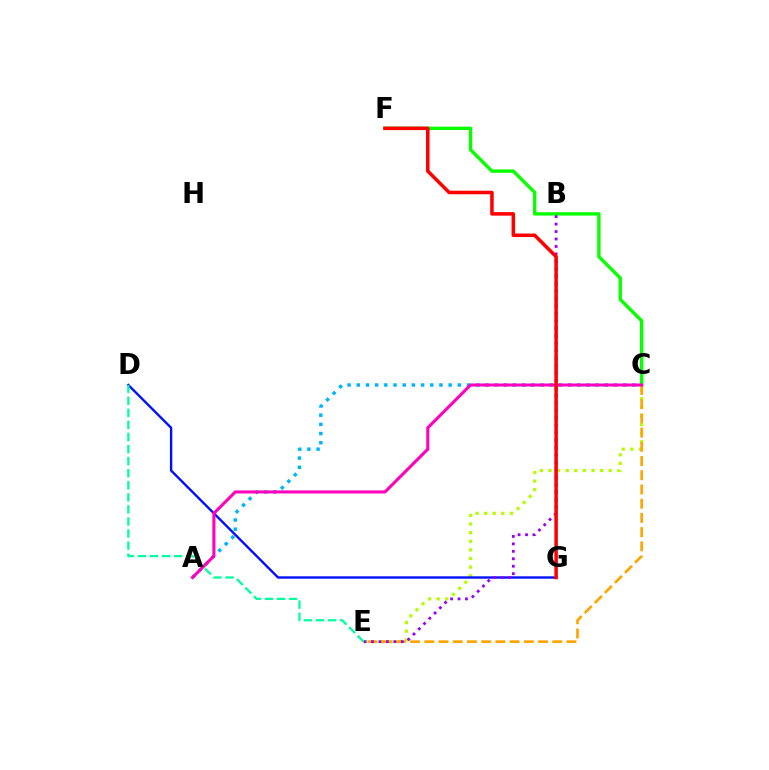{('C', 'F'): [{'color': '#08ff00', 'line_style': 'solid', 'thickness': 2.43}], ('C', 'E'): [{'color': '#b3ff00', 'line_style': 'dotted', 'thickness': 2.34}, {'color': '#ffa500', 'line_style': 'dashed', 'thickness': 1.93}], ('D', 'G'): [{'color': '#0010ff', 'line_style': 'solid', 'thickness': 1.72}], ('A', 'C'): [{'color': '#00b5ff', 'line_style': 'dotted', 'thickness': 2.5}, {'color': '#ff00bd', 'line_style': 'solid', 'thickness': 2.21}], ('B', 'E'): [{'color': '#9b00ff', 'line_style': 'dotted', 'thickness': 2.02}], ('F', 'G'): [{'color': '#ff0000', 'line_style': 'solid', 'thickness': 2.54}], ('D', 'E'): [{'color': '#00ff9d', 'line_style': 'dashed', 'thickness': 1.64}]}